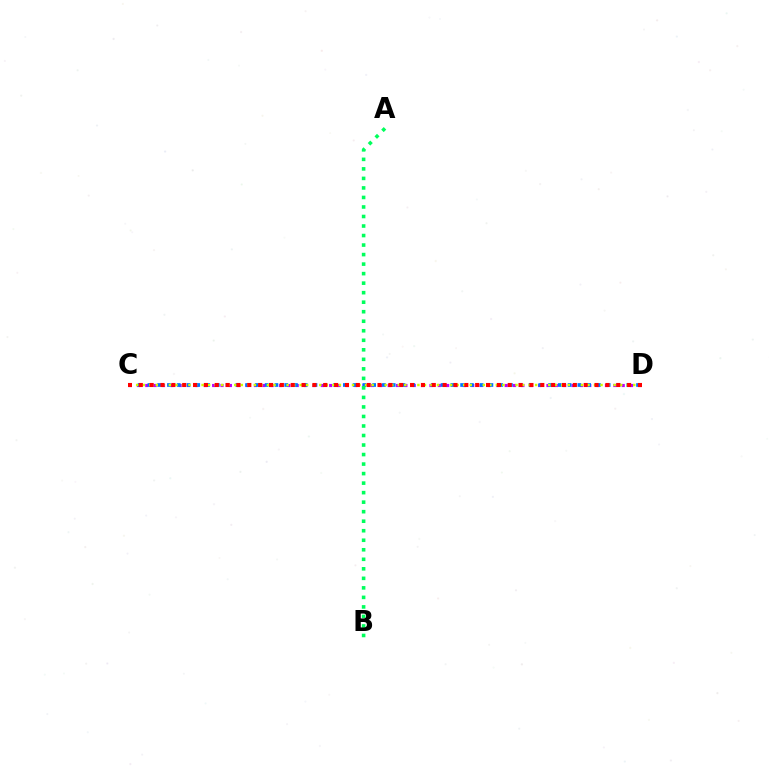{('C', 'D'): [{'color': '#b900ff', 'line_style': 'dotted', 'thickness': 2.27}, {'color': '#0074ff', 'line_style': 'dotted', 'thickness': 2.66}, {'color': '#d1ff00', 'line_style': 'dotted', 'thickness': 1.78}, {'color': '#ff0000', 'line_style': 'dotted', 'thickness': 2.95}], ('A', 'B'): [{'color': '#00ff5c', 'line_style': 'dotted', 'thickness': 2.59}]}